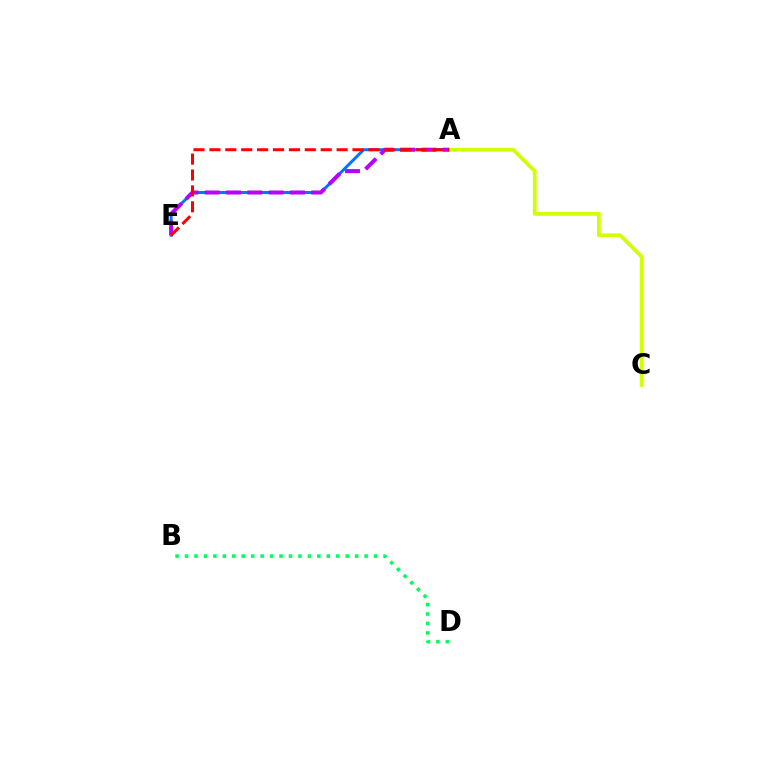{('A', 'E'): [{'color': '#0074ff', 'line_style': 'solid', 'thickness': 2.13}, {'color': '#b900ff', 'line_style': 'dashed', 'thickness': 2.89}, {'color': '#ff0000', 'line_style': 'dashed', 'thickness': 2.16}], ('B', 'D'): [{'color': '#00ff5c', 'line_style': 'dotted', 'thickness': 2.57}], ('A', 'C'): [{'color': '#d1ff00', 'line_style': 'solid', 'thickness': 2.7}]}